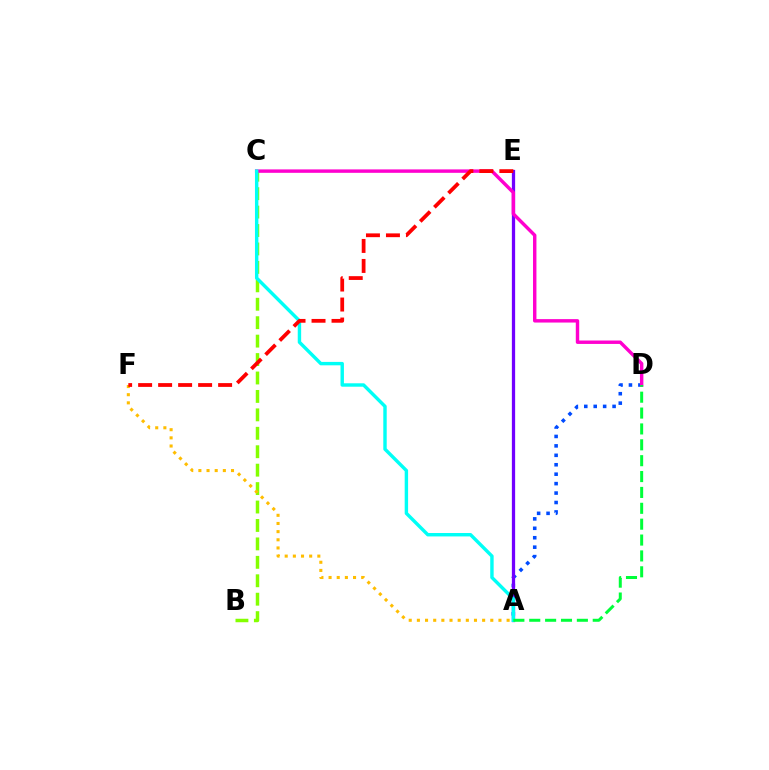{('B', 'C'): [{'color': '#84ff00', 'line_style': 'dashed', 'thickness': 2.5}], ('A', 'D'): [{'color': '#004bff', 'line_style': 'dotted', 'thickness': 2.56}, {'color': '#00ff39', 'line_style': 'dashed', 'thickness': 2.16}], ('A', 'E'): [{'color': '#7200ff', 'line_style': 'solid', 'thickness': 2.35}], ('A', 'F'): [{'color': '#ffbd00', 'line_style': 'dotted', 'thickness': 2.22}], ('C', 'D'): [{'color': '#ff00cf', 'line_style': 'solid', 'thickness': 2.47}], ('A', 'C'): [{'color': '#00fff6', 'line_style': 'solid', 'thickness': 2.46}], ('E', 'F'): [{'color': '#ff0000', 'line_style': 'dashed', 'thickness': 2.72}]}